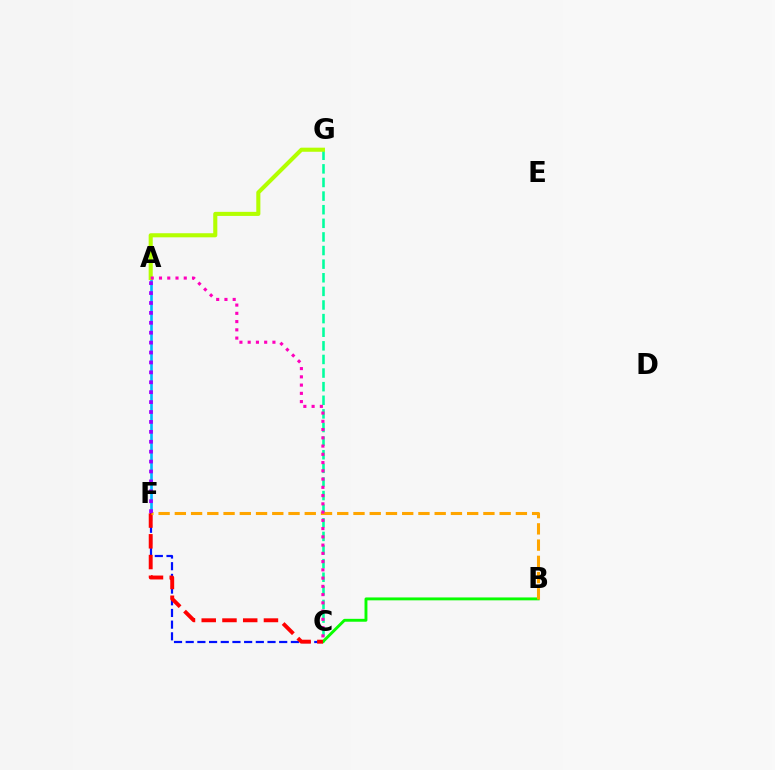{('C', 'G'): [{'color': '#00ff9d', 'line_style': 'dashed', 'thickness': 1.85}], ('B', 'C'): [{'color': '#08ff00', 'line_style': 'solid', 'thickness': 2.08}], ('A', 'F'): [{'color': '#00b5ff', 'line_style': 'solid', 'thickness': 1.9}, {'color': '#9b00ff', 'line_style': 'dotted', 'thickness': 2.69}], ('C', 'F'): [{'color': '#0010ff', 'line_style': 'dashed', 'thickness': 1.59}, {'color': '#ff0000', 'line_style': 'dashed', 'thickness': 2.82}], ('B', 'F'): [{'color': '#ffa500', 'line_style': 'dashed', 'thickness': 2.21}], ('A', 'G'): [{'color': '#b3ff00', 'line_style': 'solid', 'thickness': 2.94}], ('A', 'C'): [{'color': '#ff00bd', 'line_style': 'dotted', 'thickness': 2.24}]}